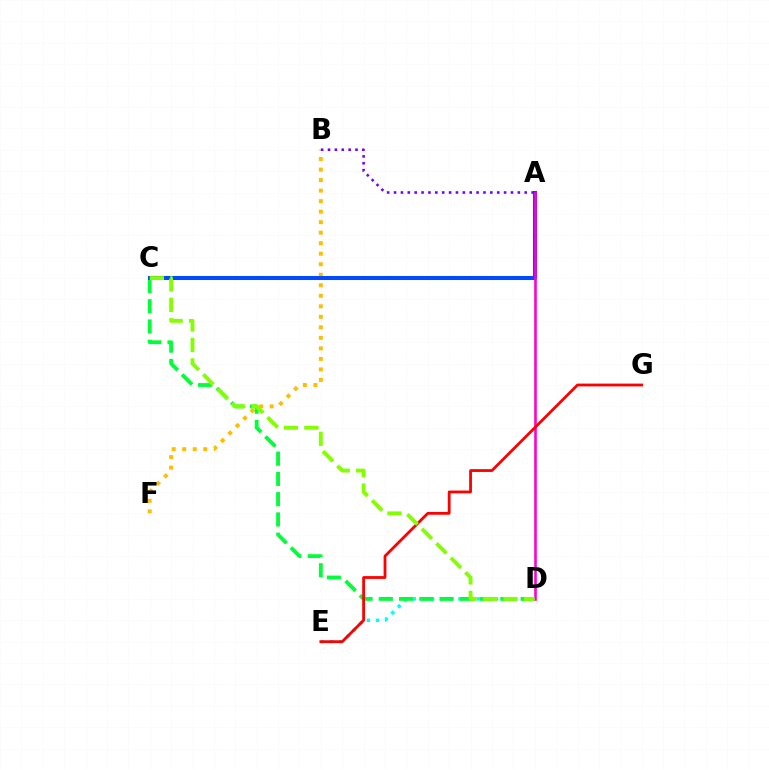{('B', 'F'): [{'color': '#ffbd00', 'line_style': 'dotted', 'thickness': 2.86}], ('D', 'E'): [{'color': '#00fff6', 'line_style': 'dotted', 'thickness': 2.48}], ('C', 'D'): [{'color': '#00ff39', 'line_style': 'dashed', 'thickness': 2.75}, {'color': '#84ff00', 'line_style': 'dashed', 'thickness': 2.79}], ('A', 'C'): [{'color': '#004bff', 'line_style': 'solid', 'thickness': 2.91}], ('A', 'D'): [{'color': '#ff00cf', 'line_style': 'solid', 'thickness': 1.88}], ('E', 'G'): [{'color': '#ff0000', 'line_style': 'solid', 'thickness': 2.01}], ('A', 'B'): [{'color': '#7200ff', 'line_style': 'dotted', 'thickness': 1.87}]}